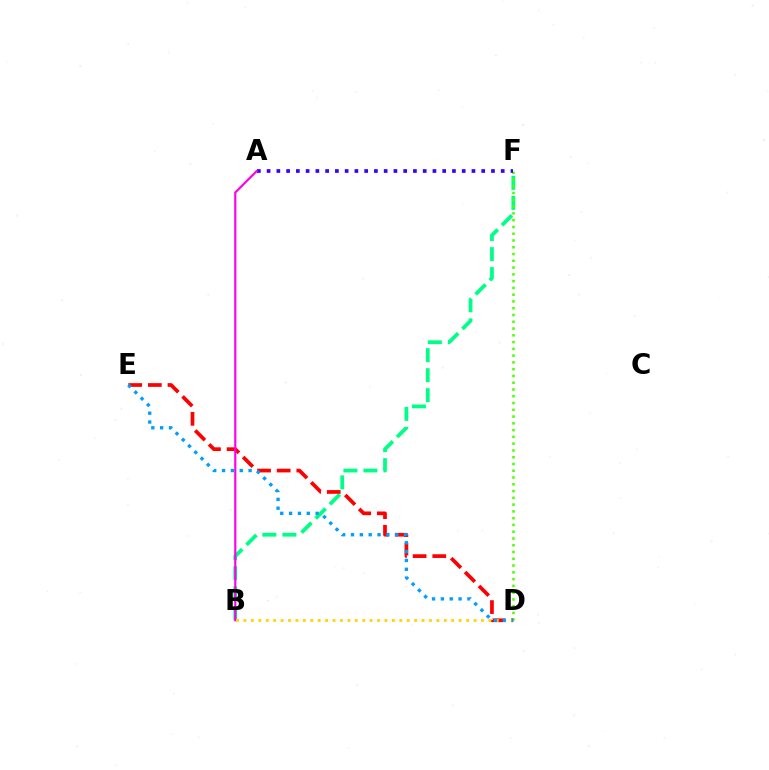{('B', 'F'): [{'color': '#00ff86', 'line_style': 'dashed', 'thickness': 2.72}], ('D', 'F'): [{'color': '#4fff00', 'line_style': 'dotted', 'thickness': 1.84}], ('A', 'F'): [{'color': '#3700ff', 'line_style': 'dotted', 'thickness': 2.65}], ('D', 'E'): [{'color': '#ff0000', 'line_style': 'dashed', 'thickness': 2.67}, {'color': '#009eff', 'line_style': 'dotted', 'thickness': 2.4}], ('A', 'B'): [{'color': '#ff00ed', 'line_style': 'solid', 'thickness': 1.56}], ('B', 'D'): [{'color': '#ffd500', 'line_style': 'dotted', 'thickness': 2.02}]}